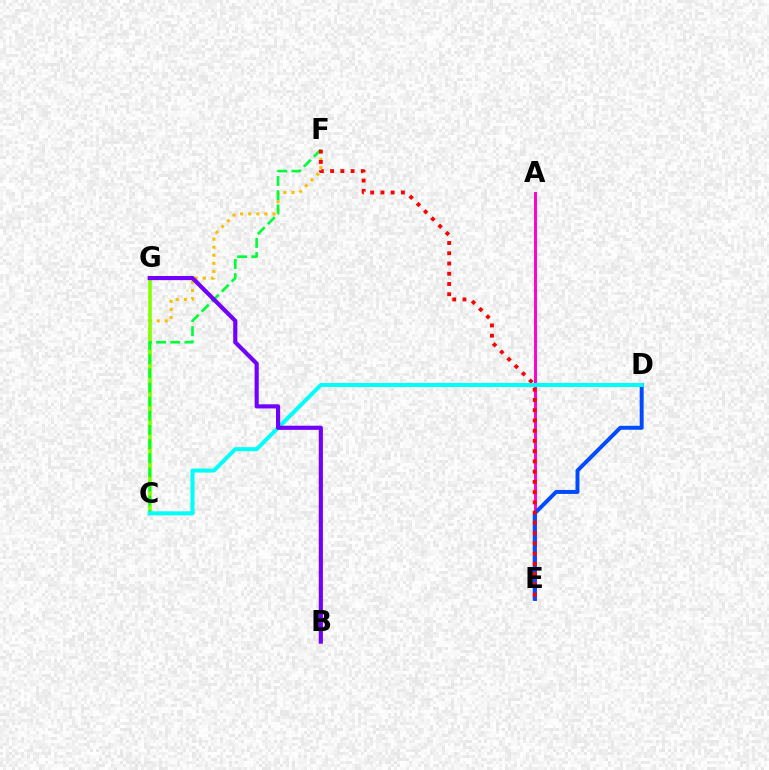{('C', 'F'): [{'color': '#ffbd00', 'line_style': 'dotted', 'thickness': 2.2}, {'color': '#00ff39', 'line_style': 'dashed', 'thickness': 1.92}], ('A', 'E'): [{'color': '#ff00cf', 'line_style': 'solid', 'thickness': 2.11}], ('C', 'G'): [{'color': '#84ff00', 'line_style': 'solid', 'thickness': 2.56}], ('D', 'E'): [{'color': '#004bff', 'line_style': 'solid', 'thickness': 2.85}], ('E', 'F'): [{'color': '#ff0000', 'line_style': 'dotted', 'thickness': 2.78}], ('C', 'D'): [{'color': '#00fff6', 'line_style': 'solid', 'thickness': 2.89}], ('B', 'G'): [{'color': '#7200ff', 'line_style': 'solid', 'thickness': 2.98}]}